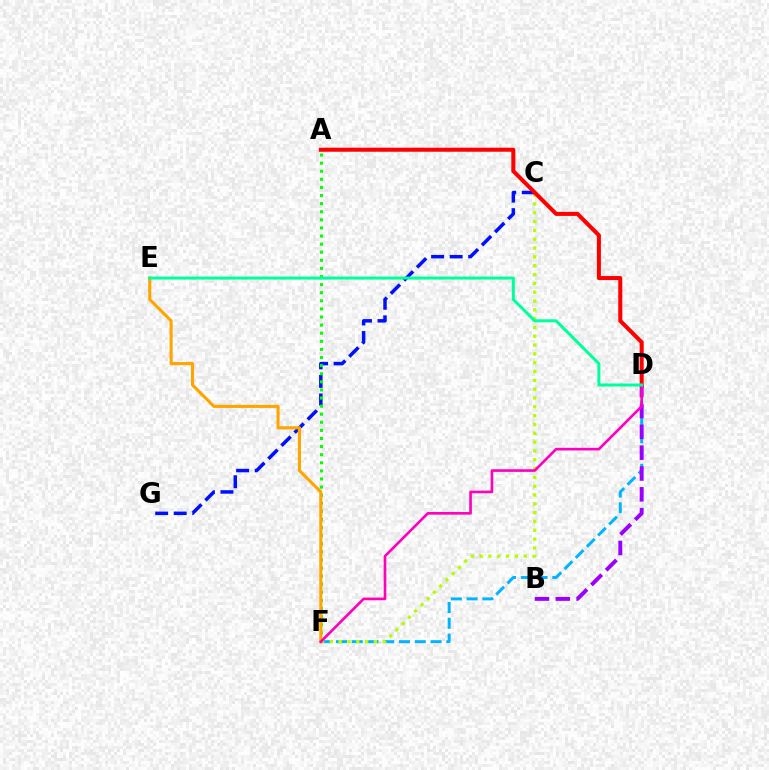{('D', 'F'): [{'color': '#00b5ff', 'line_style': 'dashed', 'thickness': 2.14}, {'color': '#ff00bd', 'line_style': 'solid', 'thickness': 1.9}], ('C', 'F'): [{'color': '#b3ff00', 'line_style': 'dotted', 'thickness': 2.4}], ('C', 'G'): [{'color': '#0010ff', 'line_style': 'dashed', 'thickness': 2.52}], ('A', 'F'): [{'color': '#08ff00', 'line_style': 'dotted', 'thickness': 2.2}], ('E', 'F'): [{'color': '#ffa500', 'line_style': 'solid', 'thickness': 2.23}], ('B', 'D'): [{'color': '#9b00ff', 'line_style': 'dashed', 'thickness': 2.83}], ('A', 'D'): [{'color': '#ff0000', 'line_style': 'solid', 'thickness': 2.91}], ('D', 'E'): [{'color': '#00ff9d', 'line_style': 'solid', 'thickness': 2.18}]}